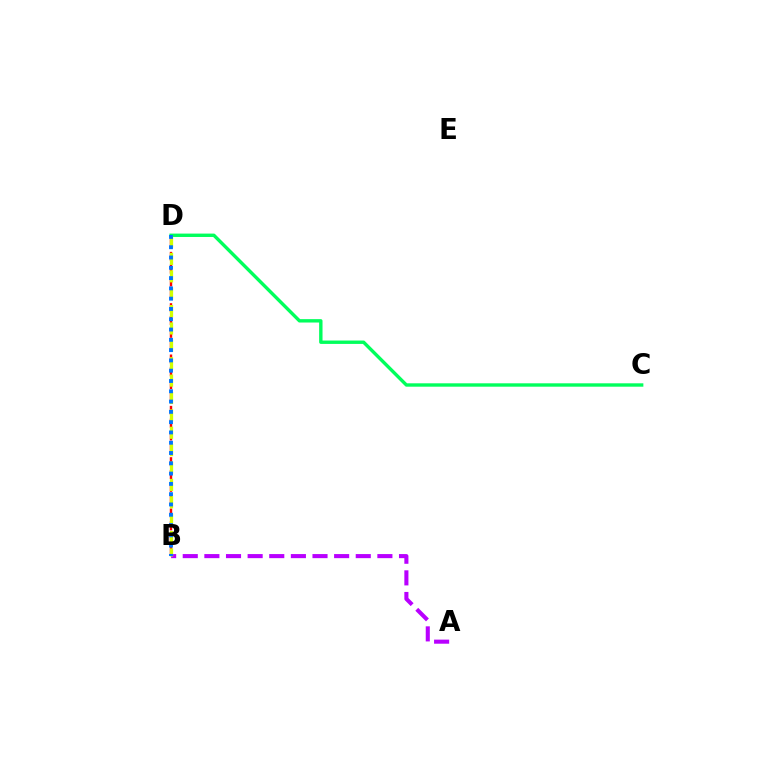{('A', 'B'): [{'color': '#b900ff', 'line_style': 'dashed', 'thickness': 2.94}], ('B', 'D'): [{'color': '#ff0000', 'line_style': 'dashed', 'thickness': 1.74}, {'color': '#d1ff00', 'line_style': 'dashed', 'thickness': 2.36}, {'color': '#0074ff', 'line_style': 'dotted', 'thickness': 2.8}], ('C', 'D'): [{'color': '#00ff5c', 'line_style': 'solid', 'thickness': 2.44}]}